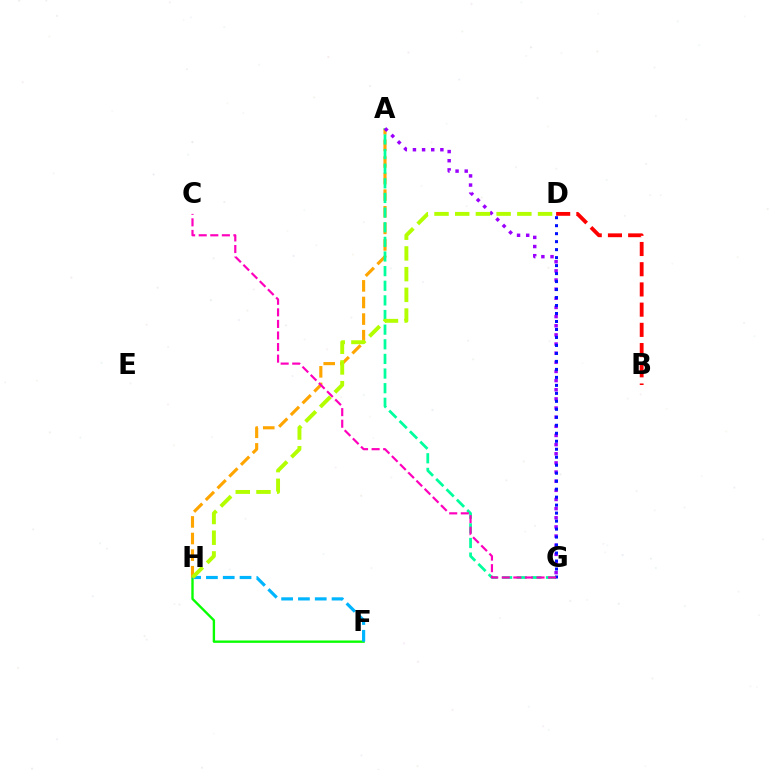{('F', 'H'): [{'color': '#08ff00', 'line_style': 'solid', 'thickness': 1.7}, {'color': '#00b5ff', 'line_style': 'dashed', 'thickness': 2.28}], ('A', 'H'): [{'color': '#ffa500', 'line_style': 'dashed', 'thickness': 2.25}], ('B', 'D'): [{'color': '#ff0000', 'line_style': 'dashed', 'thickness': 2.75}], ('A', 'G'): [{'color': '#00ff9d', 'line_style': 'dashed', 'thickness': 1.99}, {'color': '#9b00ff', 'line_style': 'dotted', 'thickness': 2.48}], ('D', 'G'): [{'color': '#0010ff', 'line_style': 'dotted', 'thickness': 2.17}], ('D', 'H'): [{'color': '#b3ff00', 'line_style': 'dashed', 'thickness': 2.81}], ('C', 'G'): [{'color': '#ff00bd', 'line_style': 'dashed', 'thickness': 1.57}]}